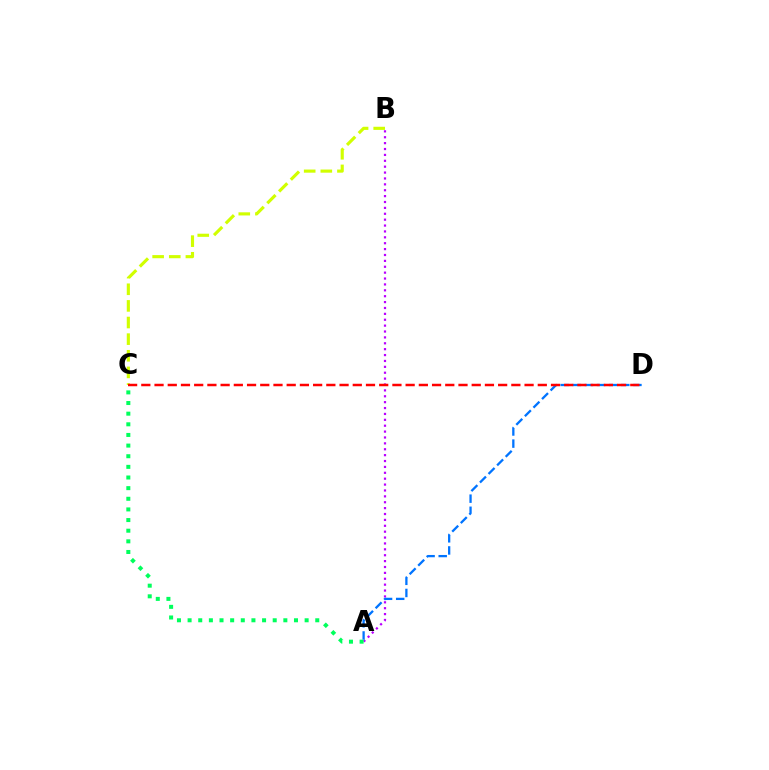{('A', 'B'): [{'color': '#b900ff', 'line_style': 'dotted', 'thickness': 1.6}], ('A', 'D'): [{'color': '#0074ff', 'line_style': 'dashed', 'thickness': 1.65}], ('B', 'C'): [{'color': '#d1ff00', 'line_style': 'dashed', 'thickness': 2.26}], ('C', 'D'): [{'color': '#ff0000', 'line_style': 'dashed', 'thickness': 1.8}], ('A', 'C'): [{'color': '#00ff5c', 'line_style': 'dotted', 'thickness': 2.89}]}